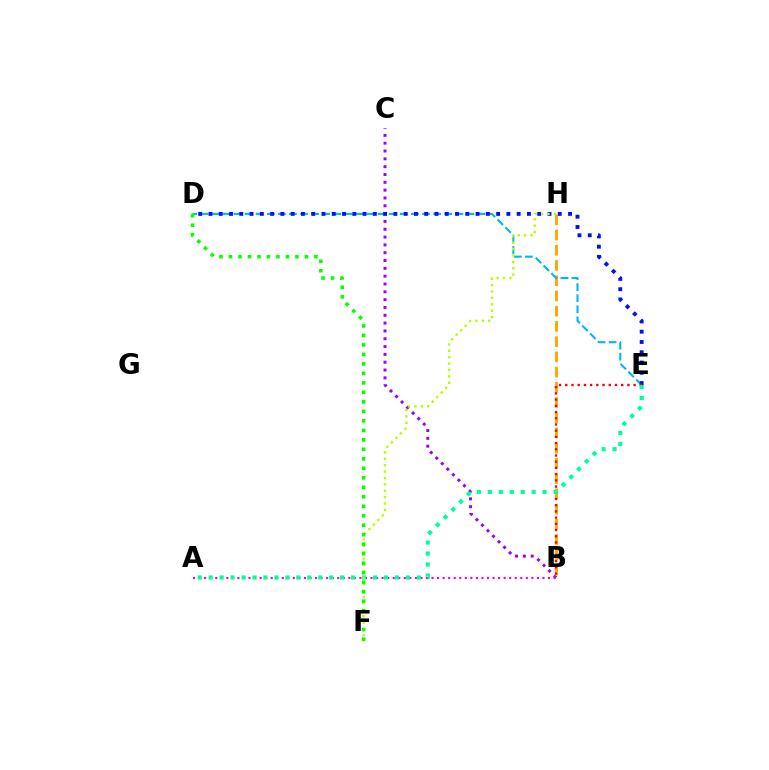{('B', 'C'): [{'color': '#9b00ff', 'line_style': 'dotted', 'thickness': 2.13}], ('A', 'B'): [{'color': '#ff00bd', 'line_style': 'dotted', 'thickness': 1.51}], ('B', 'H'): [{'color': '#ffa500', 'line_style': 'dashed', 'thickness': 2.07}], ('D', 'E'): [{'color': '#00b5ff', 'line_style': 'dashed', 'thickness': 1.51}, {'color': '#0010ff', 'line_style': 'dotted', 'thickness': 2.79}], ('B', 'E'): [{'color': '#ff0000', 'line_style': 'dotted', 'thickness': 1.69}], ('A', 'E'): [{'color': '#00ff9d', 'line_style': 'dotted', 'thickness': 2.98}], ('F', 'H'): [{'color': '#b3ff00', 'line_style': 'dotted', 'thickness': 1.74}], ('D', 'F'): [{'color': '#08ff00', 'line_style': 'dotted', 'thickness': 2.58}]}